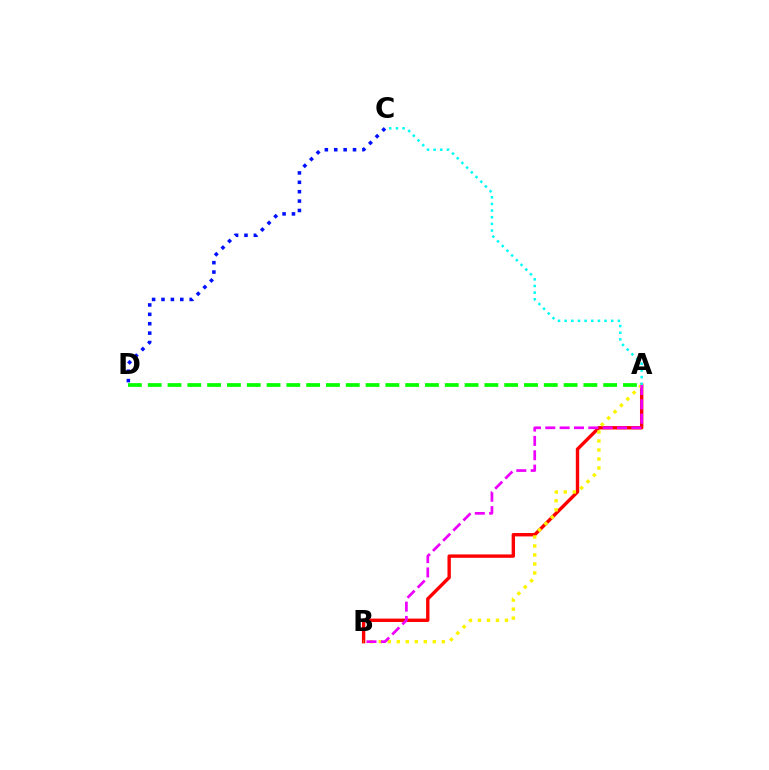{('C', 'D'): [{'color': '#0010ff', 'line_style': 'dotted', 'thickness': 2.55}], ('A', 'B'): [{'color': '#ff0000', 'line_style': 'solid', 'thickness': 2.44}, {'color': '#fcf500', 'line_style': 'dotted', 'thickness': 2.45}, {'color': '#ee00ff', 'line_style': 'dashed', 'thickness': 1.95}], ('A', 'C'): [{'color': '#00fff6', 'line_style': 'dotted', 'thickness': 1.81}], ('A', 'D'): [{'color': '#08ff00', 'line_style': 'dashed', 'thickness': 2.69}]}